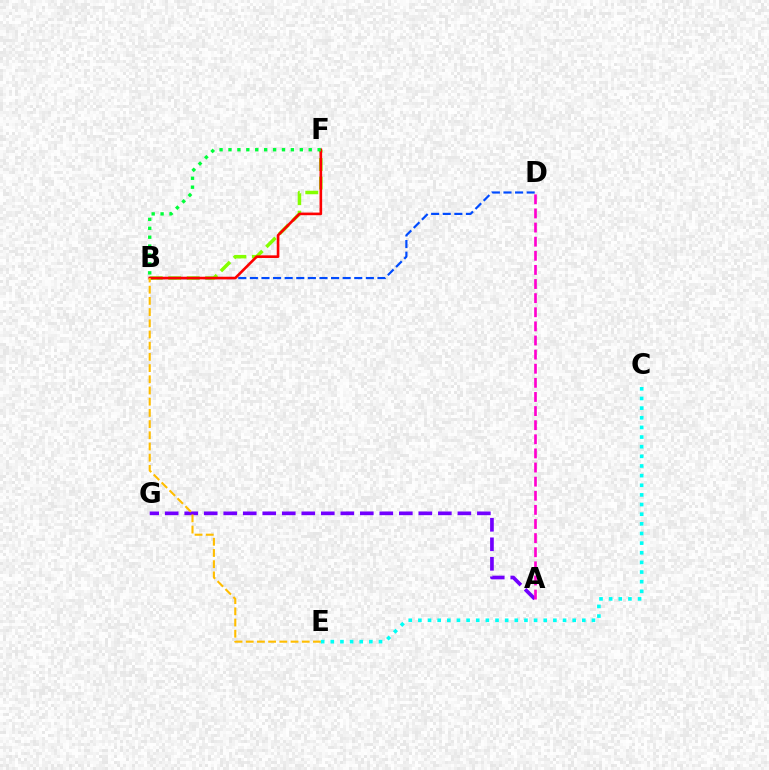{('B', 'F'): [{'color': '#84ff00', 'line_style': 'dashed', 'thickness': 2.51}, {'color': '#ff0000', 'line_style': 'solid', 'thickness': 1.89}, {'color': '#00ff39', 'line_style': 'dotted', 'thickness': 2.42}], ('A', 'G'): [{'color': '#7200ff', 'line_style': 'dashed', 'thickness': 2.65}], ('B', 'D'): [{'color': '#004bff', 'line_style': 'dashed', 'thickness': 1.58}], ('B', 'E'): [{'color': '#ffbd00', 'line_style': 'dashed', 'thickness': 1.52}], ('C', 'E'): [{'color': '#00fff6', 'line_style': 'dotted', 'thickness': 2.62}], ('A', 'D'): [{'color': '#ff00cf', 'line_style': 'dashed', 'thickness': 1.92}]}